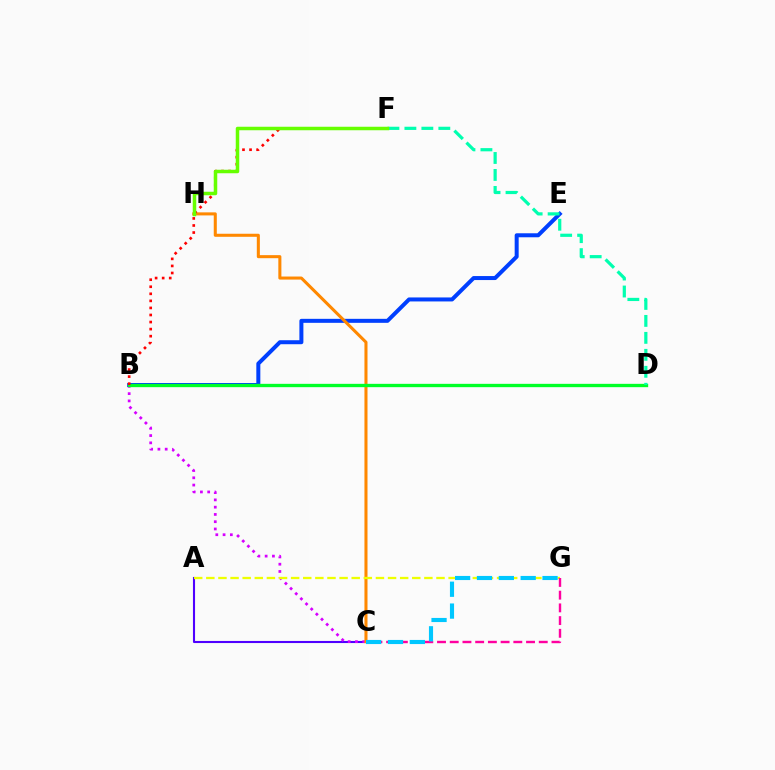{('A', 'C'): [{'color': '#4f00ff', 'line_style': 'solid', 'thickness': 1.51}], ('B', 'C'): [{'color': '#d600ff', 'line_style': 'dotted', 'thickness': 1.98}], ('B', 'E'): [{'color': '#003fff', 'line_style': 'solid', 'thickness': 2.88}], ('C', 'H'): [{'color': '#ff8800', 'line_style': 'solid', 'thickness': 2.2}], ('B', 'D'): [{'color': '#00ff27', 'line_style': 'solid', 'thickness': 2.4}], ('A', 'G'): [{'color': '#eeff00', 'line_style': 'dashed', 'thickness': 1.65}], ('C', 'G'): [{'color': '#ff00a0', 'line_style': 'dashed', 'thickness': 1.73}, {'color': '#00c7ff', 'line_style': 'dashed', 'thickness': 2.97}], ('B', 'F'): [{'color': '#ff0000', 'line_style': 'dotted', 'thickness': 1.92}], ('D', 'F'): [{'color': '#00ffaf', 'line_style': 'dashed', 'thickness': 2.31}], ('F', 'H'): [{'color': '#66ff00', 'line_style': 'solid', 'thickness': 2.52}]}